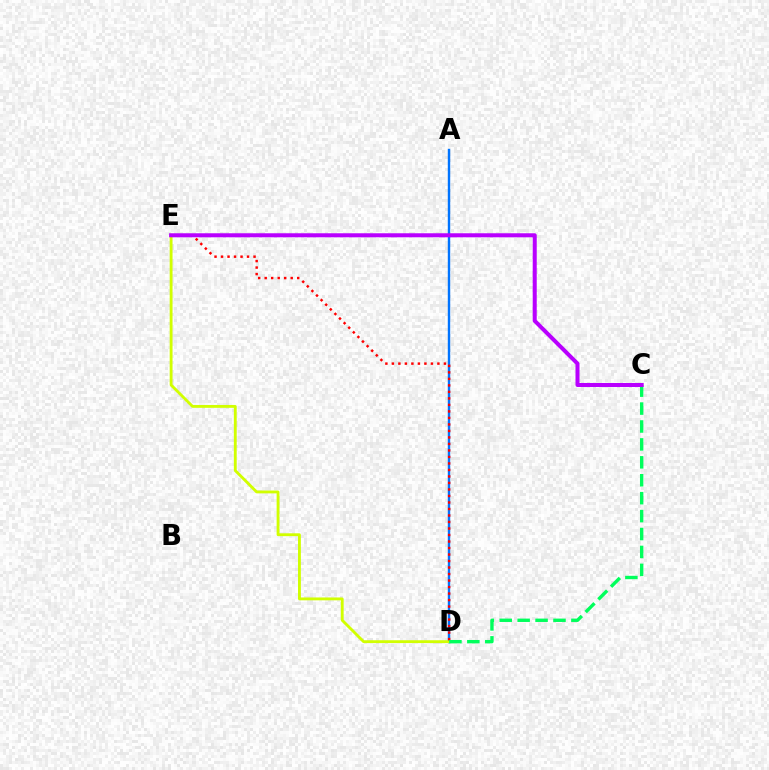{('A', 'D'): [{'color': '#0074ff', 'line_style': 'solid', 'thickness': 1.74}], ('D', 'E'): [{'color': '#d1ff00', 'line_style': 'solid', 'thickness': 2.05}, {'color': '#ff0000', 'line_style': 'dotted', 'thickness': 1.77}], ('C', 'D'): [{'color': '#00ff5c', 'line_style': 'dashed', 'thickness': 2.43}], ('C', 'E'): [{'color': '#b900ff', 'line_style': 'solid', 'thickness': 2.89}]}